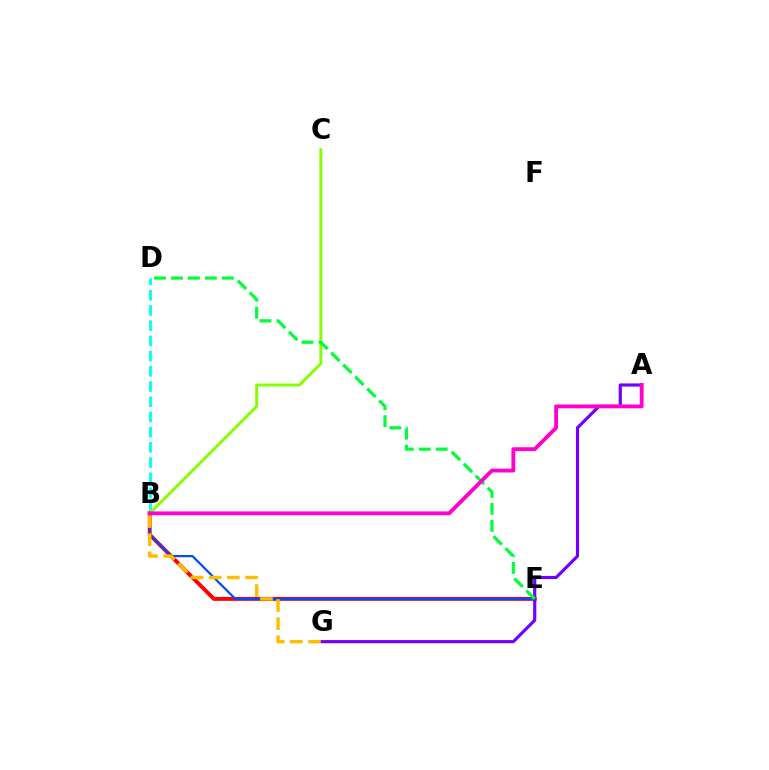{('B', 'E'): [{'color': '#ff0000', 'line_style': 'solid', 'thickness': 2.81}, {'color': '#004bff', 'line_style': 'solid', 'thickness': 1.59}], ('B', 'D'): [{'color': '#00fff6', 'line_style': 'dashed', 'thickness': 2.07}], ('B', 'C'): [{'color': '#84ff00', 'line_style': 'solid', 'thickness': 2.12}], ('A', 'G'): [{'color': '#7200ff', 'line_style': 'solid', 'thickness': 2.28}], ('B', 'G'): [{'color': '#ffbd00', 'line_style': 'dashed', 'thickness': 2.47}], ('D', 'E'): [{'color': '#00ff39', 'line_style': 'dashed', 'thickness': 2.3}], ('A', 'B'): [{'color': '#ff00cf', 'line_style': 'solid', 'thickness': 2.77}]}